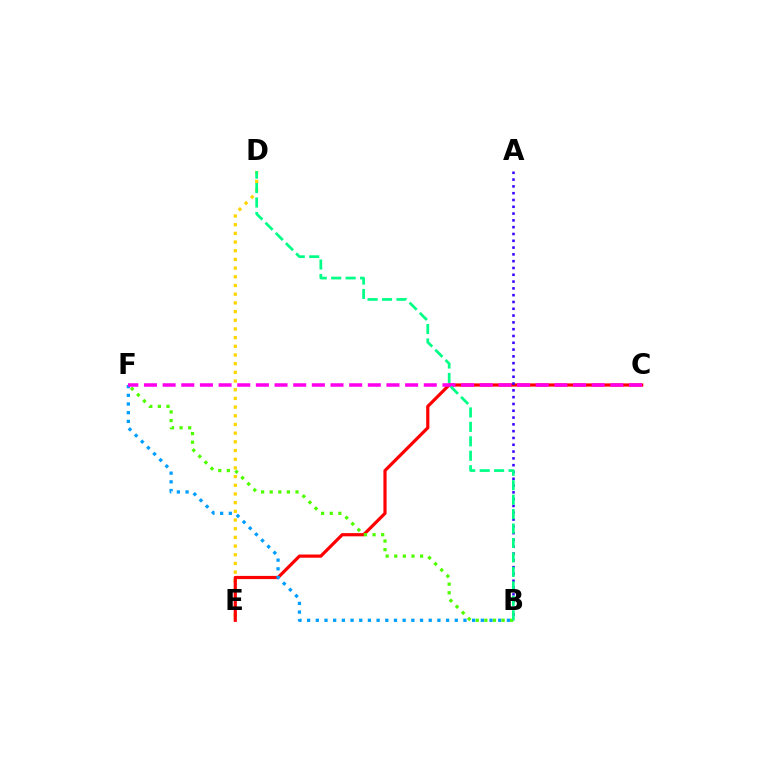{('D', 'E'): [{'color': '#ffd500', 'line_style': 'dotted', 'thickness': 2.36}], ('C', 'E'): [{'color': '#ff0000', 'line_style': 'solid', 'thickness': 2.3}], ('B', 'F'): [{'color': '#009eff', 'line_style': 'dotted', 'thickness': 2.36}, {'color': '#4fff00', 'line_style': 'dotted', 'thickness': 2.34}], ('A', 'B'): [{'color': '#3700ff', 'line_style': 'dotted', 'thickness': 1.85}], ('C', 'F'): [{'color': '#ff00ed', 'line_style': 'dashed', 'thickness': 2.53}], ('B', 'D'): [{'color': '#00ff86', 'line_style': 'dashed', 'thickness': 1.96}]}